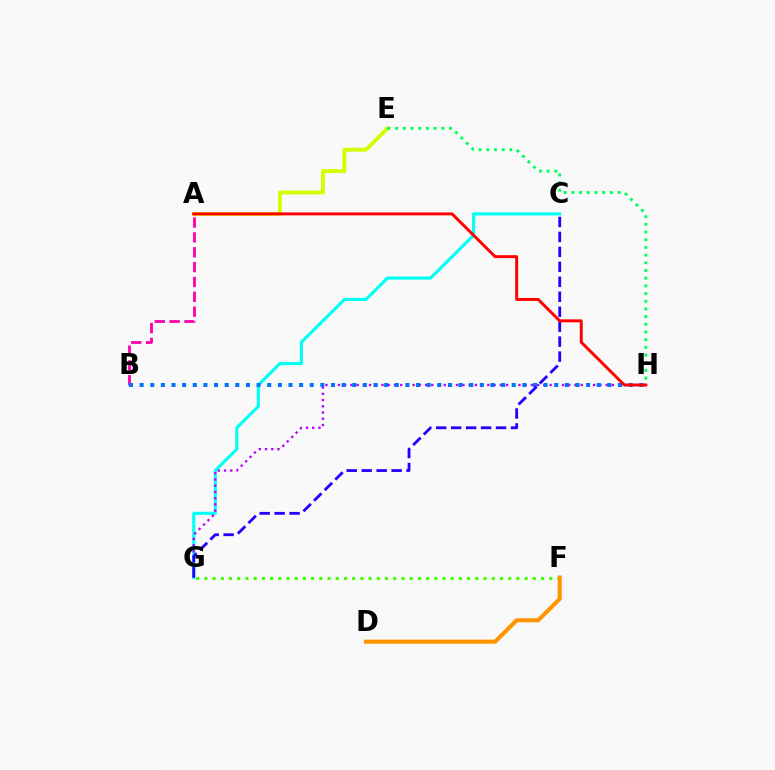{('A', 'B'): [{'color': '#ff00ac', 'line_style': 'dashed', 'thickness': 2.02}], ('C', 'G'): [{'color': '#00fff6', 'line_style': 'solid', 'thickness': 2.24}, {'color': '#2500ff', 'line_style': 'dashed', 'thickness': 2.03}], ('G', 'H'): [{'color': '#b900ff', 'line_style': 'dotted', 'thickness': 1.69}], ('B', 'H'): [{'color': '#0074ff', 'line_style': 'dotted', 'thickness': 2.89}], ('F', 'G'): [{'color': '#3dff00', 'line_style': 'dotted', 'thickness': 2.23}], ('D', 'F'): [{'color': '#ff9400', 'line_style': 'solid', 'thickness': 2.93}], ('A', 'E'): [{'color': '#d1ff00', 'line_style': 'solid', 'thickness': 2.78}], ('E', 'H'): [{'color': '#00ff5c', 'line_style': 'dotted', 'thickness': 2.09}], ('A', 'H'): [{'color': '#ff0000', 'line_style': 'solid', 'thickness': 2.12}]}